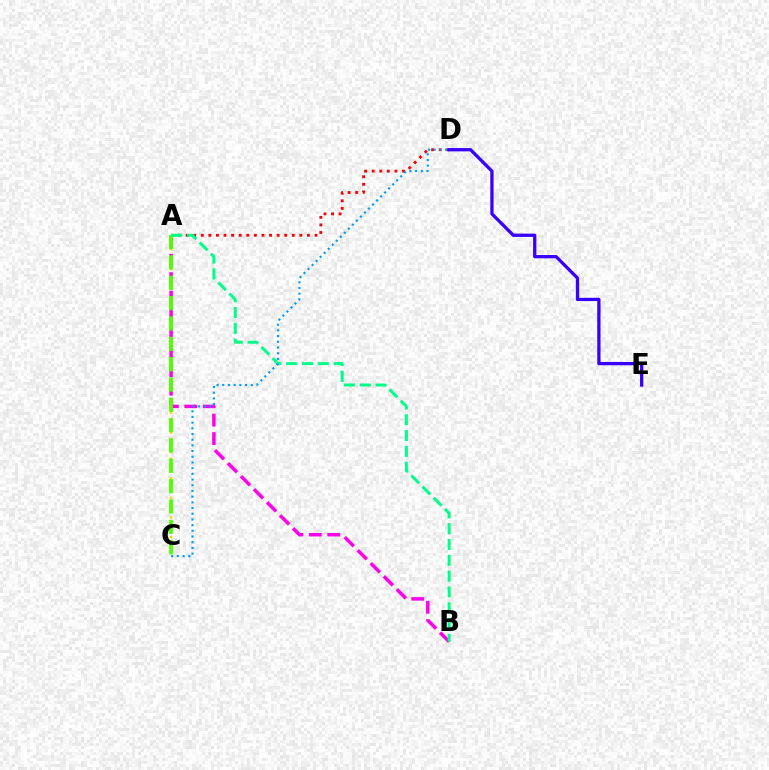{('A', 'D'): [{'color': '#ff0000', 'line_style': 'dotted', 'thickness': 2.06}], ('D', 'E'): [{'color': '#3700ff', 'line_style': 'solid', 'thickness': 2.36}], ('A', 'C'): [{'color': '#ffd500', 'line_style': 'dotted', 'thickness': 1.78}, {'color': '#4fff00', 'line_style': 'dashed', 'thickness': 2.76}], ('A', 'B'): [{'color': '#ff00ed', 'line_style': 'dashed', 'thickness': 2.5}, {'color': '#00ff86', 'line_style': 'dashed', 'thickness': 2.15}], ('C', 'D'): [{'color': '#009eff', 'line_style': 'dotted', 'thickness': 1.55}]}